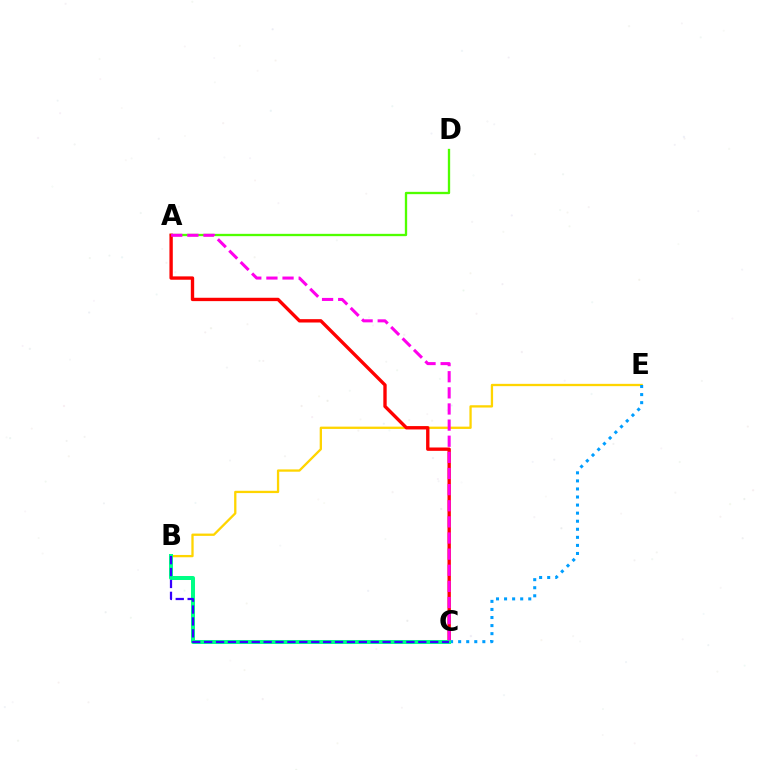{('B', 'E'): [{'color': '#ffd500', 'line_style': 'solid', 'thickness': 1.66}], ('C', 'E'): [{'color': '#009eff', 'line_style': 'dotted', 'thickness': 2.19}], ('A', 'D'): [{'color': '#4fff00', 'line_style': 'solid', 'thickness': 1.67}], ('A', 'C'): [{'color': '#ff0000', 'line_style': 'solid', 'thickness': 2.42}, {'color': '#ff00ed', 'line_style': 'dashed', 'thickness': 2.19}], ('B', 'C'): [{'color': '#00ff86', 'line_style': 'solid', 'thickness': 2.88}, {'color': '#3700ff', 'line_style': 'dashed', 'thickness': 1.62}]}